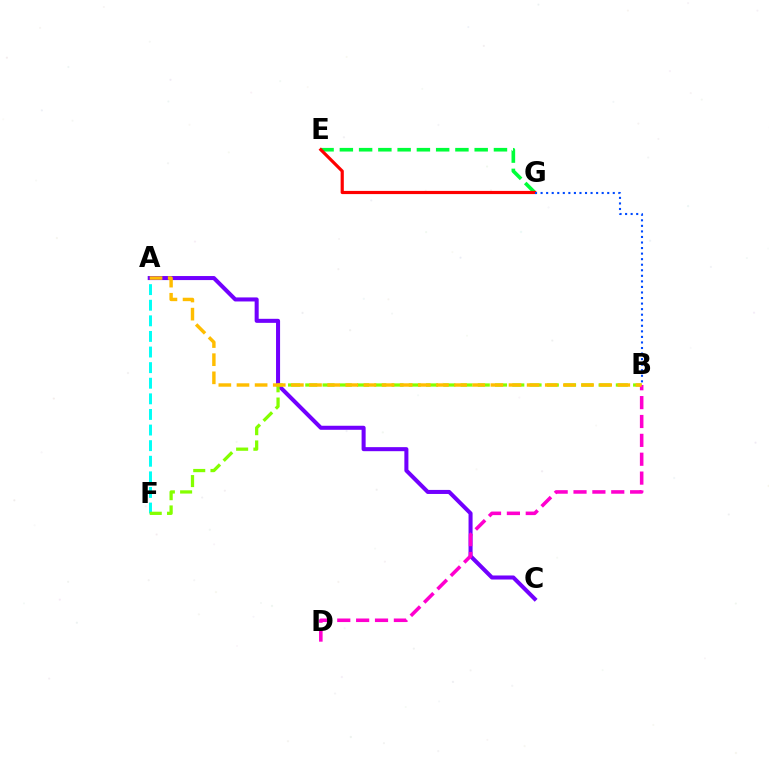{('A', 'F'): [{'color': '#00fff6', 'line_style': 'dashed', 'thickness': 2.12}], ('E', 'G'): [{'color': '#00ff39', 'line_style': 'dashed', 'thickness': 2.62}, {'color': '#ff0000', 'line_style': 'solid', 'thickness': 2.29}], ('A', 'C'): [{'color': '#7200ff', 'line_style': 'solid', 'thickness': 2.91}], ('B', 'G'): [{'color': '#004bff', 'line_style': 'dotted', 'thickness': 1.51}], ('B', 'F'): [{'color': '#84ff00', 'line_style': 'dashed', 'thickness': 2.34}], ('B', 'D'): [{'color': '#ff00cf', 'line_style': 'dashed', 'thickness': 2.56}], ('A', 'B'): [{'color': '#ffbd00', 'line_style': 'dashed', 'thickness': 2.46}]}